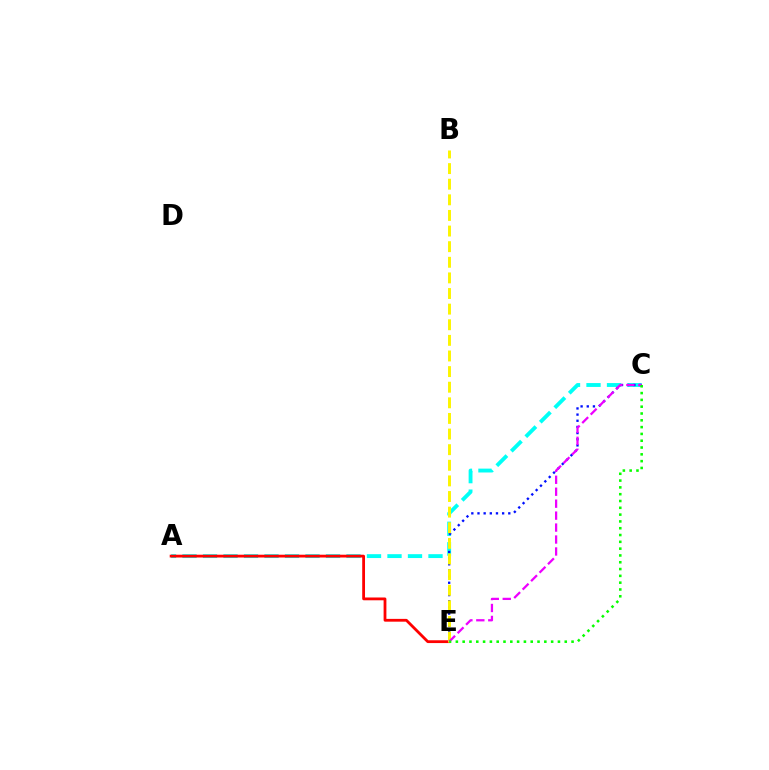{('A', 'C'): [{'color': '#00fff6', 'line_style': 'dashed', 'thickness': 2.78}], ('A', 'E'): [{'color': '#ff0000', 'line_style': 'solid', 'thickness': 2.01}], ('C', 'E'): [{'color': '#0010ff', 'line_style': 'dotted', 'thickness': 1.67}, {'color': '#ee00ff', 'line_style': 'dashed', 'thickness': 1.62}, {'color': '#08ff00', 'line_style': 'dotted', 'thickness': 1.85}], ('B', 'E'): [{'color': '#fcf500', 'line_style': 'dashed', 'thickness': 2.12}]}